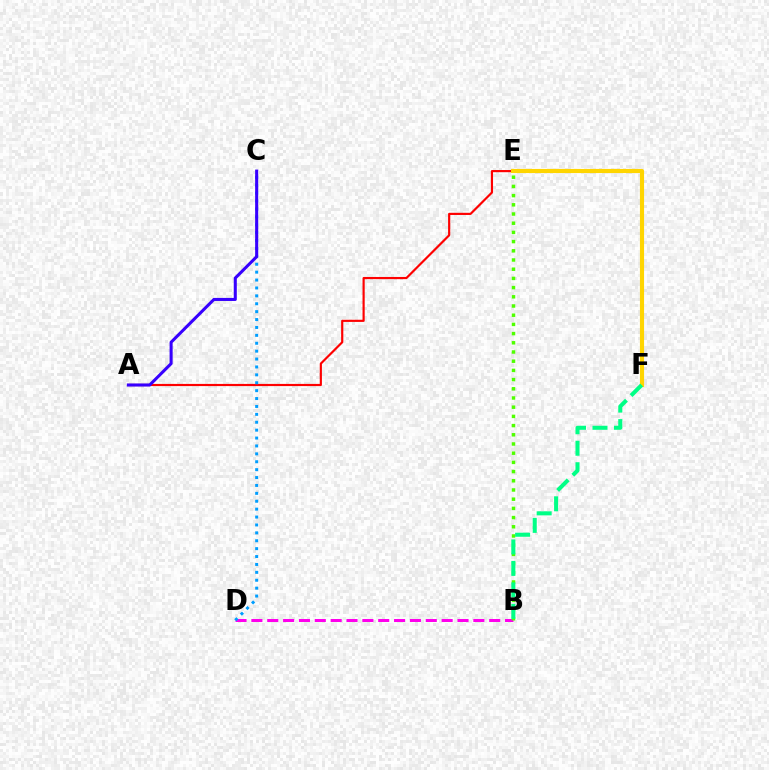{('A', 'E'): [{'color': '#ff0000', 'line_style': 'solid', 'thickness': 1.56}], ('B', 'D'): [{'color': '#ff00ed', 'line_style': 'dashed', 'thickness': 2.15}], ('C', 'D'): [{'color': '#009eff', 'line_style': 'dotted', 'thickness': 2.15}], ('E', 'F'): [{'color': '#ffd500', 'line_style': 'solid', 'thickness': 2.97}], ('B', 'E'): [{'color': '#4fff00', 'line_style': 'dotted', 'thickness': 2.5}], ('A', 'C'): [{'color': '#3700ff', 'line_style': 'solid', 'thickness': 2.2}], ('B', 'F'): [{'color': '#00ff86', 'line_style': 'dashed', 'thickness': 2.92}]}